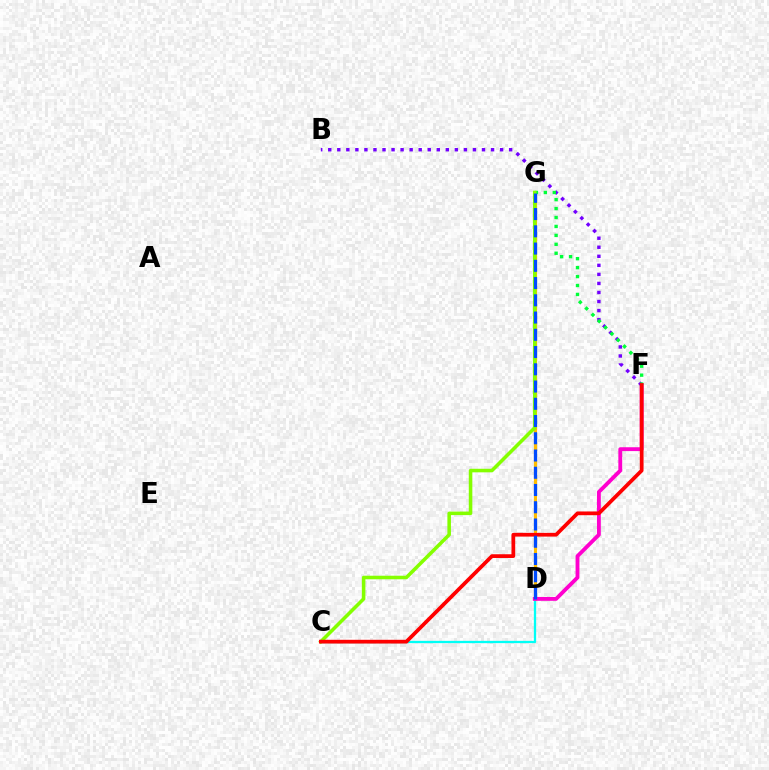{('D', 'G'): [{'color': '#ffbd00', 'line_style': 'solid', 'thickness': 2.27}, {'color': '#004bff', 'line_style': 'dashed', 'thickness': 2.34}], ('C', 'D'): [{'color': '#00fff6', 'line_style': 'solid', 'thickness': 1.65}], ('D', 'F'): [{'color': '#ff00cf', 'line_style': 'solid', 'thickness': 2.77}], ('B', 'F'): [{'color': '#7200ff', 'line_style': 'dotted', 'thickness': 2.46}], ('F', 'G'): [{'color': '#00ff39', 'line_style': 'dotted', 'thickness': 2.43}], ('C', 'G'): [{'color': '#84ff00', 'line_style': 'solid', 'thickness': 2.56}], ('C', 'F'): [{'color': '#ff0000', 'line_style': 'solid', 'thickness': 2.69}]}